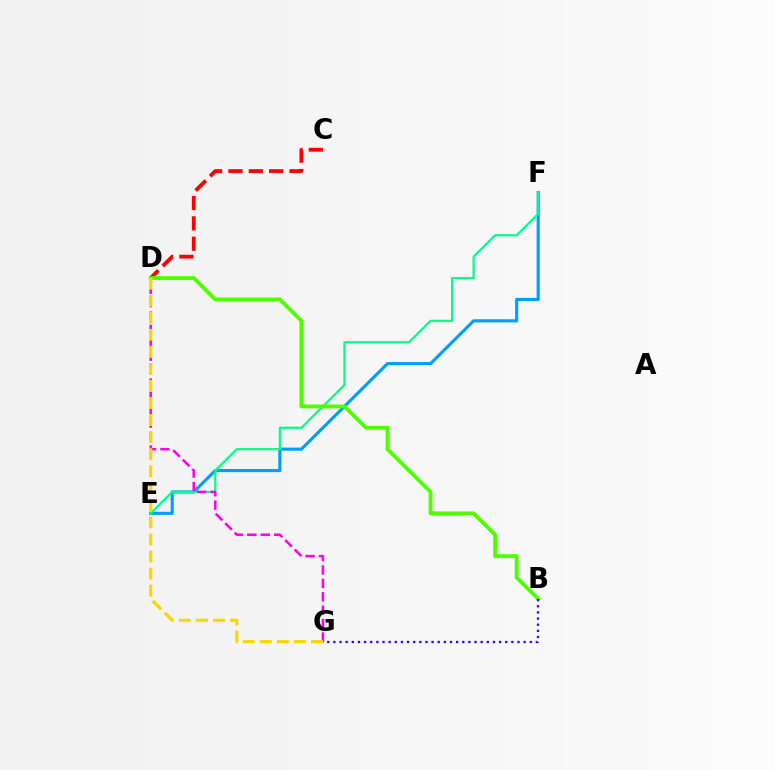{('E', 'F'): [{'color': '#009eff', 'line_style': 'solid', 'thickness': 2.25}, {'color': '#00ff86', 'line_style': 'solid', 'thickness': 1.58}], ('D', 'G'): [{'color': '#ff00ed', 'line_style': 'dashed', 'thickness': 1.82}, {'color': '#ffd500', 'line_style': 'dashed', 'thickness': 2.32}], ('C', 'D'): [{'color': '#ff0000', 'line_style': 'dashed', 'thickness': 2.76}], ('B', 'D'): [{'color': '#4fff00', 'line_style': 'solid', 'thickness': 2.77}], ('B', 'G'): [{'color': '#3700ff', 'line_style': 'dotted', 'thickness': 1.67}]}